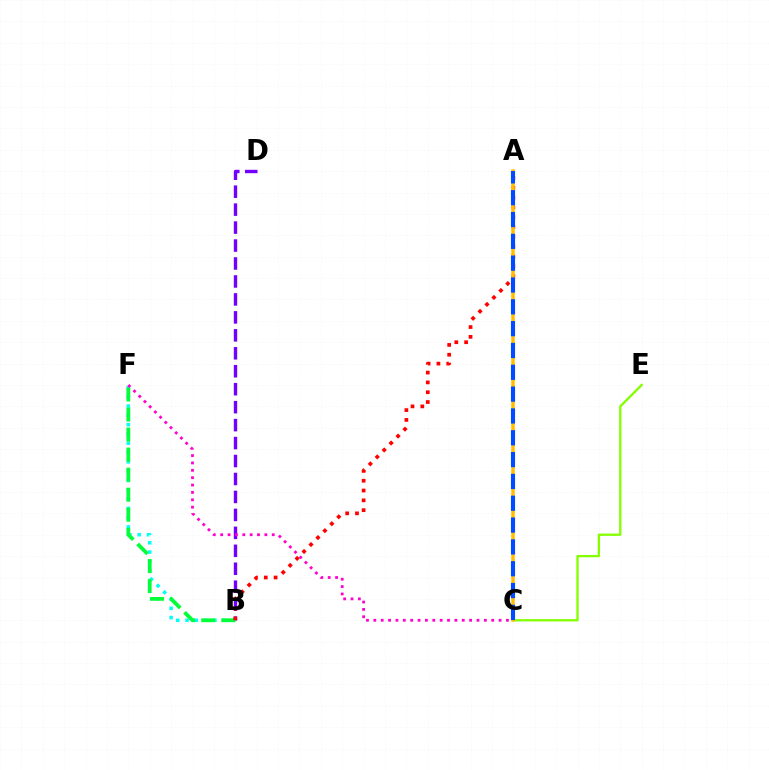{('B', 'D'): [{'color': '#7200ff', 'line_style': 'dashed', 'thickness': 2.44}], ('C', 'E'): [{'color': '#84ff00', 'line_style': 'solid', 'thickness': 1.66}], ('B', 'F'): [{'color': '#00fff6', 'line_style': 'dotted', 'thickness': 2.53}, {'color': '#00ff39', 'line_style': 'dashed', 'thickness': 2.72}], ('A', 'B'): [{'color': '#ff0000', 'line_style': 'dotted', 'thickness': 2.67}], ('C', 'F'): [{'color': '#ff00cf', 'line_style': 'dotted', 'thickness': 2.0}], ('A', 'C'): [{'color': '#ffbd00', 'line_style': 'solid', 'thickness': 2.53}, {'color': '#004bff', 'line_style': 'dashed', 'thickness': 2.96}]}